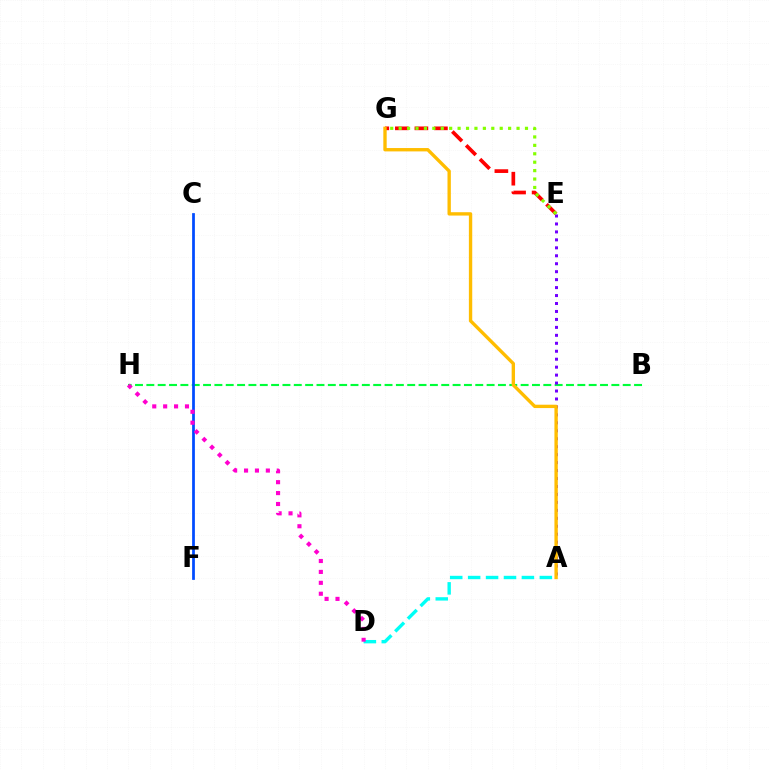{('E', 'G'): [{'color': '#ff0000', 'line_style': 'dashed', 'thickness': 2.65}, {'color': '#84ff00', 'line_style': 'dotted', 'thickness': 2.29}], ('B', 'H'): [{'color': '#00ff39', 'line_style': 'dashed', 'thickness': 1.54}], ('A', 'D'): [{'color': '#00fff6', 'line_style': 'dashed', 'thickness': 2.43}], ('A', 'E'): [{'color': '#7200ff', 'line_style': 'dotted', 'thickness': 2.16}], ('A', 'G'): [{'color': '#ffbd00', 'line_style': 'solid', 'thickness': 2.42}], ('C', 'F'): [{'color': '#004bff', 'line_style': 'solid', 'thickness': 1.98}], ('D', 'H'): [{'color': '#ff00cf', 'line_style': 'dotted', 'thickness': 2.96}]}